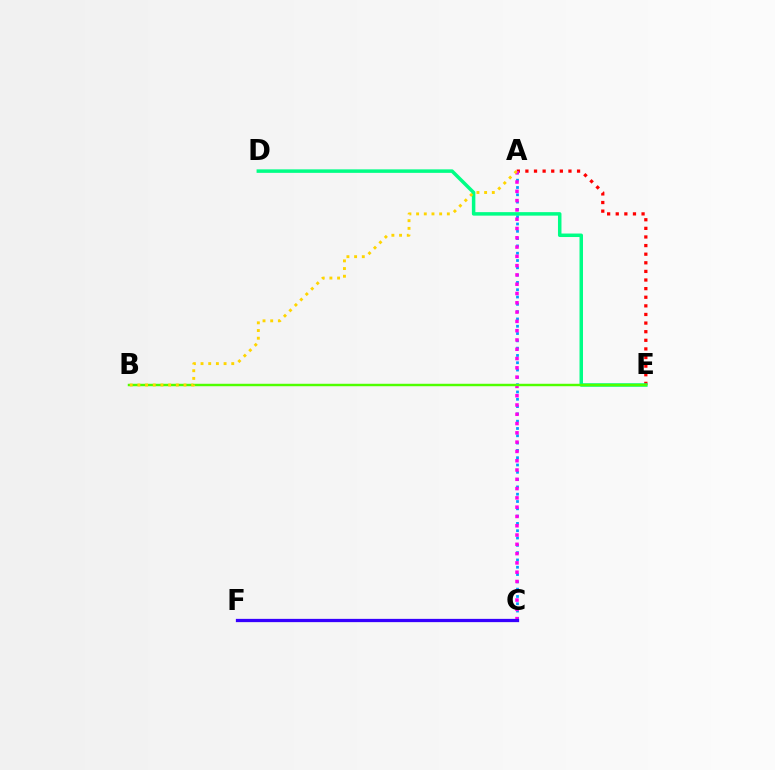{('A', 'E'): [{'color': '#ff0000', 'line_style': 'dotted', 'thickness': 2.34}], ('A', 'C'): [{'color': '#009eff', 'line_style': 'dotted', 'thickness': 1.98}, {'color': '#ff00ed', 'line_style': 'dotted', 'thickness': 2.52}], ('D', 'E'): [{'color': '#00ff86', 'line_style': 'solid', 'thickness': 2.52}], ('C', 'F'): [{'color': '#3700ff', 'line_style': 'solid', 'thickness': 2.35}], ('B', 'E'): [{'color': '#4fff00', 'line_style': 'solid', 'thickness': 1.76}], ('A', 'B'): [{'color': '#ffd500', 'line_style': 'dotted', 'thickness': 2.09}]}